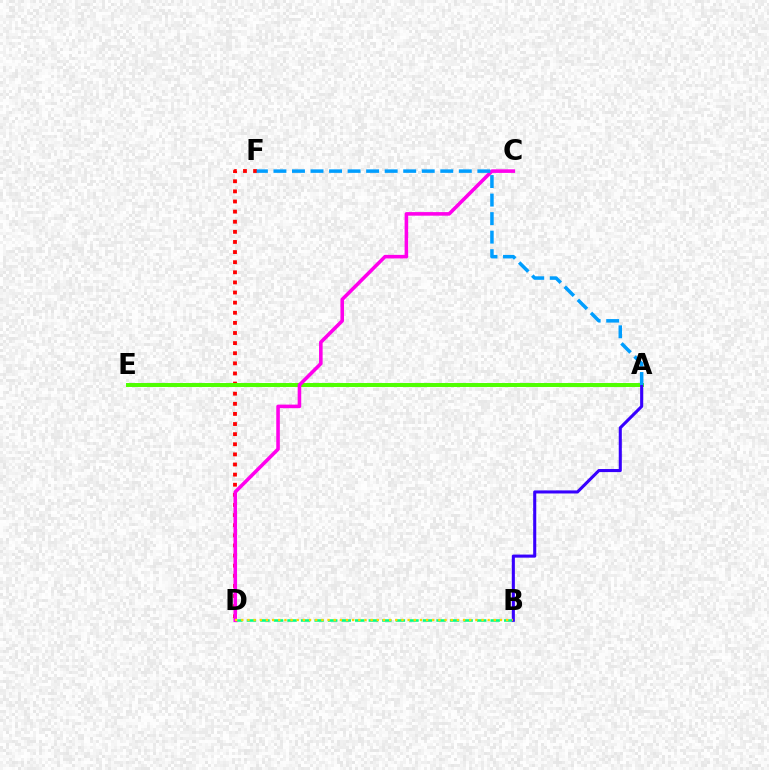{('D', 'F'): [{'color': '#ff0000', 'line_style': 'dotted', 'thickness': 2.75}], ('B', 'D'): [{'color': '#00ff86', 'line_style': 'dashed', 'thickness': 1.84}, {'color': '#ffd500', 'line_style': 'dotted', 'thickness': 1.67}], ('A', 'E'): [{'color': '#4fff00', 'line_style': 'solid', 'thickness': 2.85}], ('A', 'B'): [{'color': '#3700ff', 'line_style': 'solid', 'thickness': 2.21}], ('C', 'D'): [{'color': '#ff00ed', 'line_style': 'solid', 'thickness': 2.57}], ('A', 'F'): [{'color': '#009eff', 'line_style': 'dashed', 'thickness': 2.52}]}